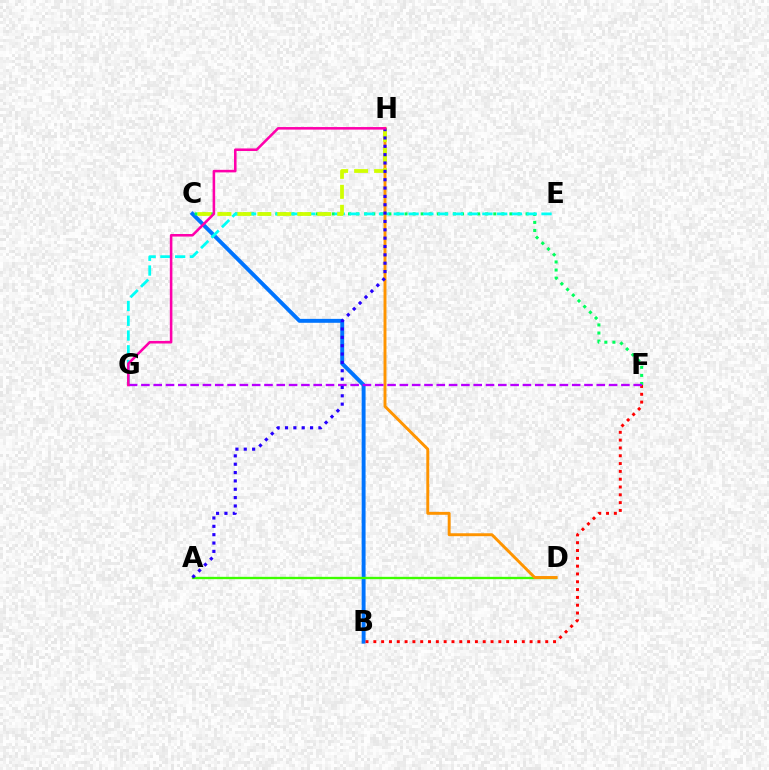{('B', 'C'): [{'color': '#0074ff', 'line_style': 'solid', 'thickness': 2.82}], ('C', 'F'): [{'color': '#00ff5c', 'line_style': 'dotted', 'thickness': 2.19}], ('A', 'D'): [{'color': '#3dff00', 'line_style': 'solid', 'thickness': 1.68}], ('E', 'G'): [{'color': '#00fff6', 'line_style': 'dashed', 'thickness': 2.01}], ('D', 'H'): [{'color': '#ff9400', 'line_style': 'solid', 'thickness': 2.11}], ('C', 'H'): [{'color': '#d1ff00', 'line_style': 'dashed', 'thickness': 2.71}], ('B', 'F'): [{'color': '#ff0000', 'line_style': 'dotted', 'thickness': 2.12}], ('F', 'G'): [{'color': '#b900ff', 'line_style': 'dashed', 'thickness': 1.67}], ('A', 'H'): [{'color': '#2500ff', 'line_style': 'dotted', 'thickness': 2.27}], ('G', 'H'): [{'color': '#ff00ac', 'line_style': 'solid', 'thickness': 1.84}]}